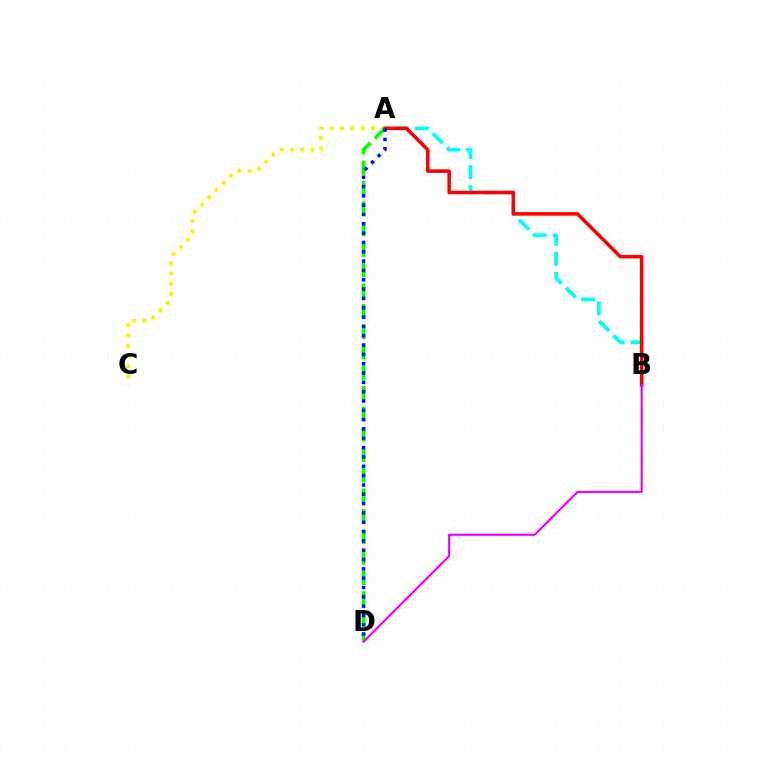{('A', 'C'): [{'color': '#fcf500', 'line_style': 'dotted', 'thickness': 2.78}], ('A', 'B'): [{'color': '#00fff6', 'line_style': 'dashed', 'thickness': 2.71}, {'color': '#ff0000', 'line_style': 'solid', 'thickness': 2.55}], ('A', 'D'): [{'color': '#08ff00', 'line_style': 'dashed', 'thickness': 2.79}, {'color': '#0010ff', 'line_style': 'dotted', 'thickness': 2.53}], ('B', 'D'): [{'color': '#ee00ff', 'line_style': 'solid', 'thickness': 1.57}]}